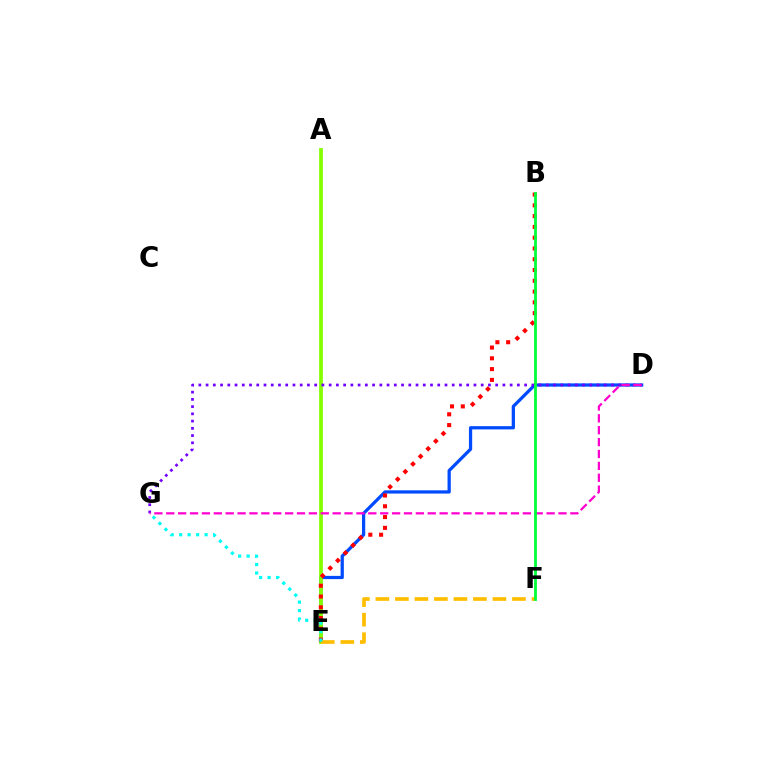{('D', 'E'): [{'color': '#004bff', 'line_style': 'solid', 'thickness': 2.34}], ('A', 'E'): [{'color': '#84ff00', 'line_style': 'solid', 'thickness': 2.7}], ('B', 'E'): [{'color': '#ff0000', 'line_style': 'dotted', 'thickness': 2.93}], ('E', 'F'): [{'color': '#ffbd00', 'line_style': 'dashed', 'thickness': 2.65}], ('D', 'G'): [{'color': '#7200ff', 'line_style': 'dotted', 'thickness': 1.97}, {'color': '#ff00cf', 'line_style': 'dashed', 'thickness': 1.61}], ('E', 'G'): [{'color': '#00fff6', 'line_style': 'dotted', 'thickness': 2.3}], ('B', 'F'): [{'color': '#00ff39', 'line_style': 'solid', 'thickness': 2.02}]}